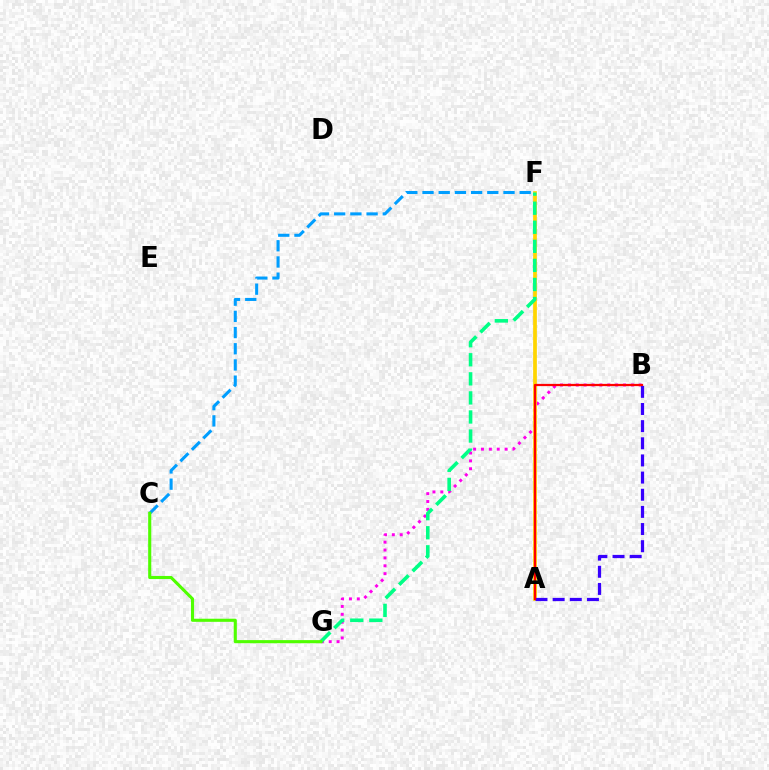{('B', 'G'): [{'color': '#ff00ed', 'line_style': 'dotted', 'thickness': 2.14}], ('A', 'F'): [{'color': '#ffd500', 'line_style': 'solid', 'thickness': 2.68}], ('A', 'B'): [{'color': '#3700ff', 'line_style': 'dashed', 'thickness': 2.33}, {'color': '#ff0000', 'line_style': 'solid', 'thickness': 1.61}], ('C', 'F'): [{'color': '#009eff', 'line_style': 'dashed', 'thickness': 2.2}], ('F', 'G'): [{'color': '#00ff86', 'line_style': 'dashed', 'thickness': 2.59}], ('C', 'G'): [{'color': '#4fff00', 'line_style': 'solid', 'thickness': 2.23}]}